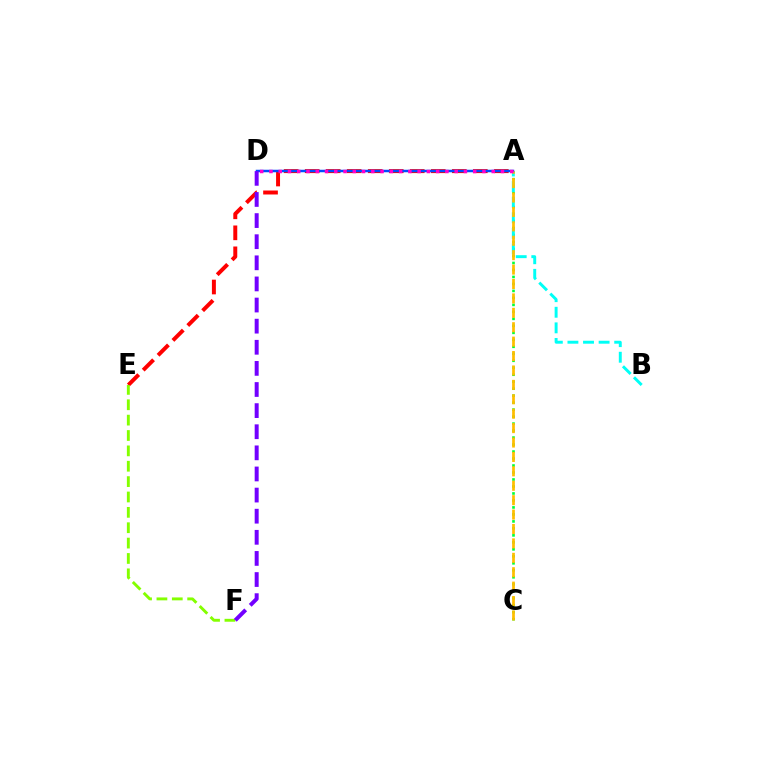{('A', 'E'): [{'color': '#ff0000', 'line_style': 'dashed', 'thickness': 2.85}], ('A', 'C'): [{'color': '#00ff39', 'line_style': 'dotted', 'thickness': 1.9}, {'color': '#ffbd00', 'line_style': 'dashed', 'thickness': 1.96}], ('A', 'B'): [{'color': '#00fff6', 'line_style': 'dashed', 'thickness': 2.12}], ('A', 'D'): [{'color': '#004bff', 'line_style': 'solid', 'thickness': 1.8}, {'color': '#ff00cf', 'line_style': 'dotted', 'thickness': 2.52}], ('E', 'F'): [{'color': '#84ff00', 'line_style': 'dashed', 'thickness': 2.09}], ('D', 'F'): [{'color': '#7200ff', 'line_style': 'dashed', 'thickness': 2.87}]}